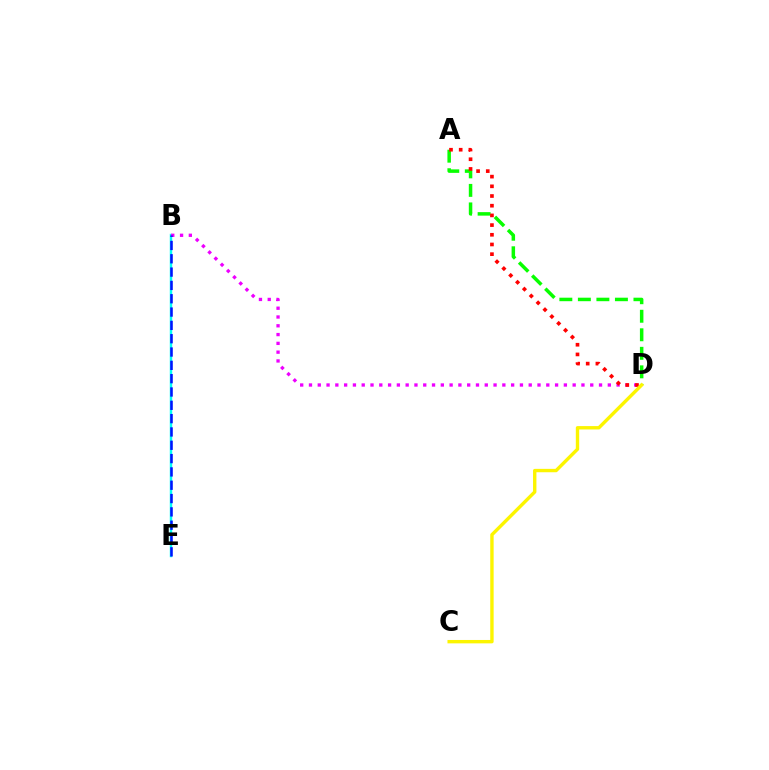{('B', 'E'): [{'color': '#00fff6', 'line_style': 'solid', 'thickness': 1.76}, {'color': '#0010ff', 'line_style': 'dashed', 'thickness': 1.81}], ('B', 'D'): [{'color': '#ee00ff', 'line_style': 'dotted', 'thickness': 2.39}], ('A', 'D'): [{'color': '#08ff00', 'line_style': 'dashed', 'thickness': 2.52}, {'color': '#ff0000', 'line_style': 'dotted', 'thickness': 2.63}], ('C', 'D'): [{'color': '#fcf500', 'line_style': 'solid', 'thickness': 2.44}]}